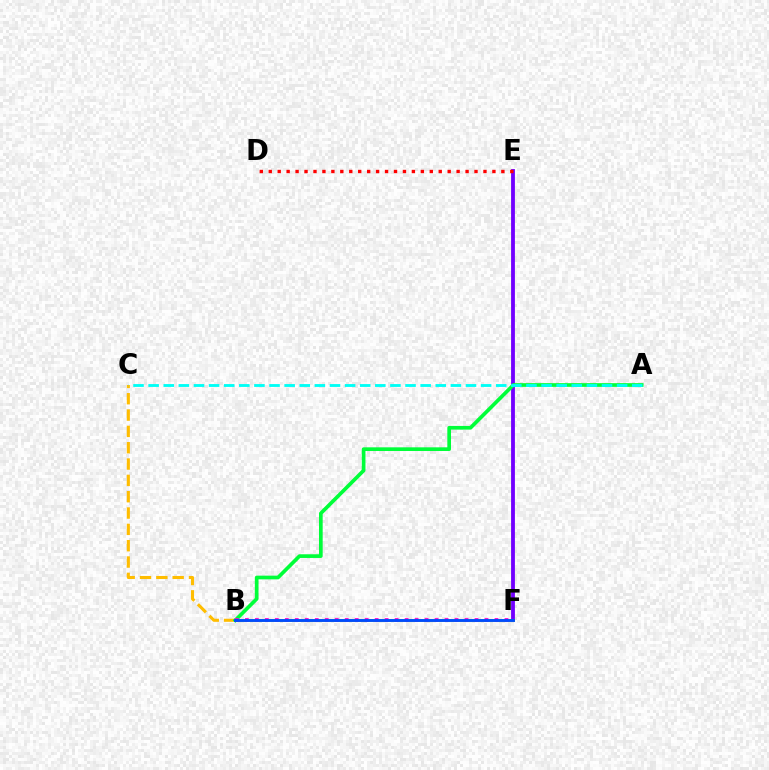{('B', 'C'): [{'color': '#ffbd00', 'line_style': 'dashed', 'thickness': 2.22}], ('E', 'F'): [{'color': '#7200ff', 'line_style': 'solid', 'thickness': 2.75}], ('B', 'F'): [{'color': '#84ff00', 'line_style': 'solid', 'thickness': 1.96}, {'color': '#ff00cf', 'line_style': 'dotted', 'thickness': 2.71}, {'color': '#004bff', 'line_style': 'solid', 'thickness': 2.05}], ('A', 'B'): [{'color': '#00ff39', 'line_style': 'solid', 'thickness': 2.65}], ('D', 'E'): [{'color': '#ff0000', 'line_style': 'dotted', 'thickness': 2.43}], ('A', 'C'): [{'color': '#00fff6', 'line_style': 'dashed', 'thickness': 2.05}]}